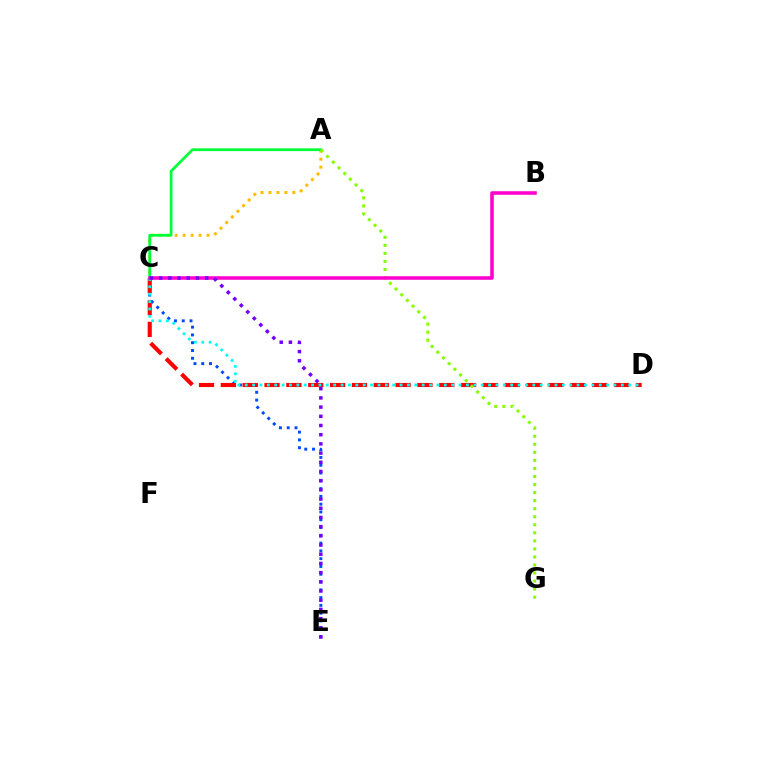{('A', 'C'): [{'color': '#ffbd00', 'line_style': 'dotted', 'thickness': 2.16}, {'color': '#00ff39', 'line_style': 'solid', 'thickness': 2.0}], ('C', 'E'): [{'color': '#004bff', 'line_style': 'dotted', 'thickness': 2.12}, {'color': '#7200ff', 'line_style': 'dotted', 'thickness': 2.5}], ('C', 'D'): [{'color': '#ff0000', 'line_style': 'dashed', 'thickness': 2.97}, {'color': '#00fff6', 'line_style': 'dotted', 'thickness': 2.0}], ('A', 'G'): [{'color': '#84ff00', 'line_style': 'dotted', 'thickness': 2.19}], ('B', 'C'): [{'color': '#ff00cf', 'line_style': 'solid', 'thickness': 2.56}]}